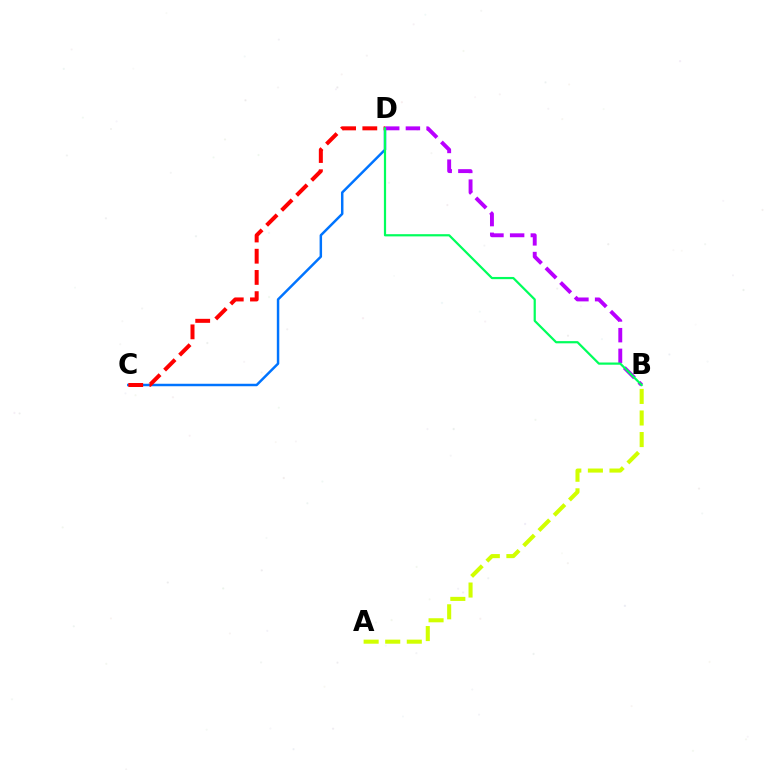{('C', 'D'): [{'color': '#0074ff', 'line_style': 'solid', 'thickness': 1.78}, {'color': '#ff0000', 'line_style': 'dashed', 'thickness': 2.88}], ('A', 'B'): [{'color': '#d1ff00', 'line_style': 'dashed', 'thickness': 2.93}], ('B', 'D'): [{'color': '#b900ff', 'line_style': 'dashed', 'thickness': 2.81}, {'color': '#00ff5c', 'line_style': 'solid', 'thickness': 1.59}]}